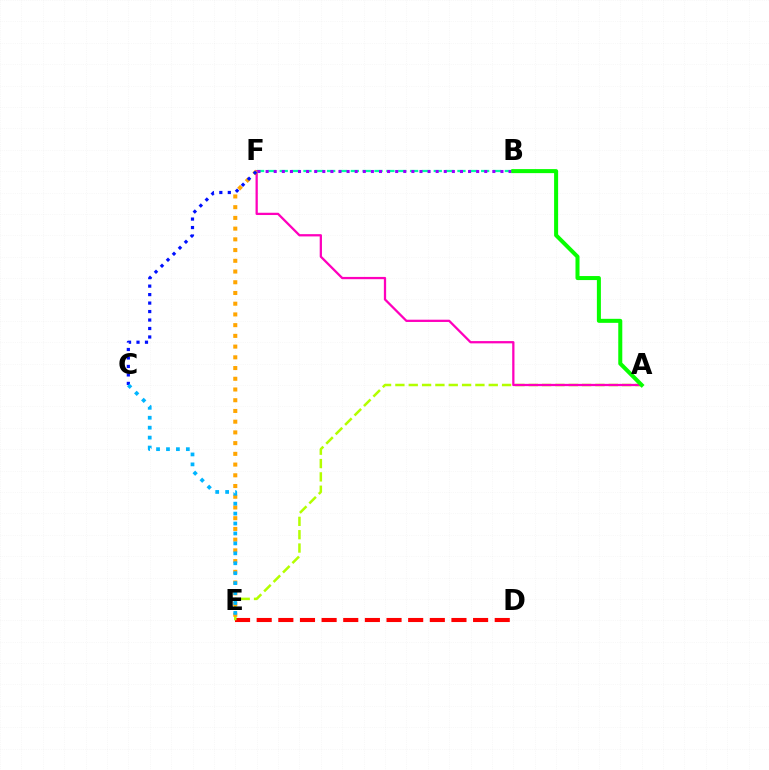{('B', 'F'): [{'color': '#00ff9d', 'line_style': 'dashed', 'thickness': 1.61}, {'color': '#9b00ff', 'line_style': 'dotted', 'thickness': 2.2}], ('D', 'E'): [{'color': '#ff0000', 'line_style': 'dashed', 'thickness': 2.94}], ('A', 'E'): [{'color': '#b3ff00', 'line_style': 'dashed', 'thickness': 1.81}], ('A', 'F'): [{'color': '#ff00bd', 'line_style': 'solid', 'thickness': 1.64}], ('E', 'F'): [{'color': '#ffa500', 'line_style': 'dotted', 'thickness': 2.91}], ('C', 'F'): [{'color': '#0010ff', 'line_style': 'dotted', 'thickness': 2.3}], ('C', 'E'): [{'color': '#00b5ff', 'line_style': 'dotted', 'thickness': 2.7}], ('A', 'B'): [{'color': '#08ff00', 'line_style': 'solid', 'thickness': 2.9}]}